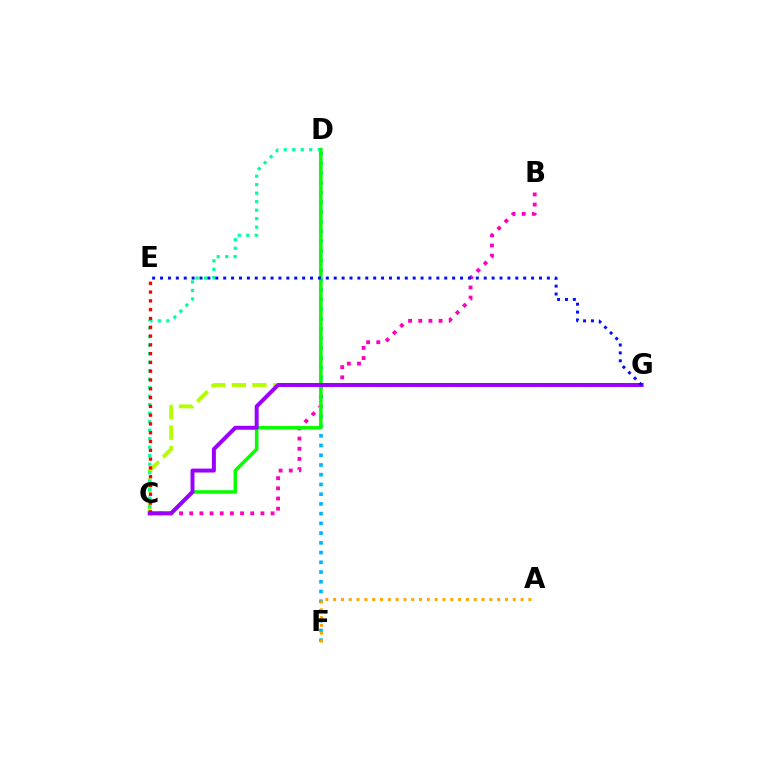{('B', 'C'): [{'color': '#ff00bd', 'line_style': 'dotted', 'thickness': 2.76}], ('C', 'G'): [{'color': '#b3ff00', 'line_style': 'dashed', 'thickness': 2.8}, {'color': '#9b00ff', 'line_style': 'solid', 'thickness': 2.84}], ('D', 'F'): [{'color': '#00b5ff', 'line_style': 'dotted', 'thickness': 2.64}], ('C', 'D'): [{'color': '#00ff9d', 'line_style': 'dotted', 'thickness': 2.31}, {'color': '#08ff00', 'line_style': 'solid', 'thickness': 2.53}], ('A', 'F'): [{'color': '#ffa500', 'line_style': 'dotted', 'thickness': 2.12}], ('C', 'E'): [{'color': '#ff0000', 'line_style': 'dotted', 'thickness': 2.39}], ('E', 'G'): [{'color': '#0010ff', 'line_style': 'dotted', 'thickness': 2.15}]}